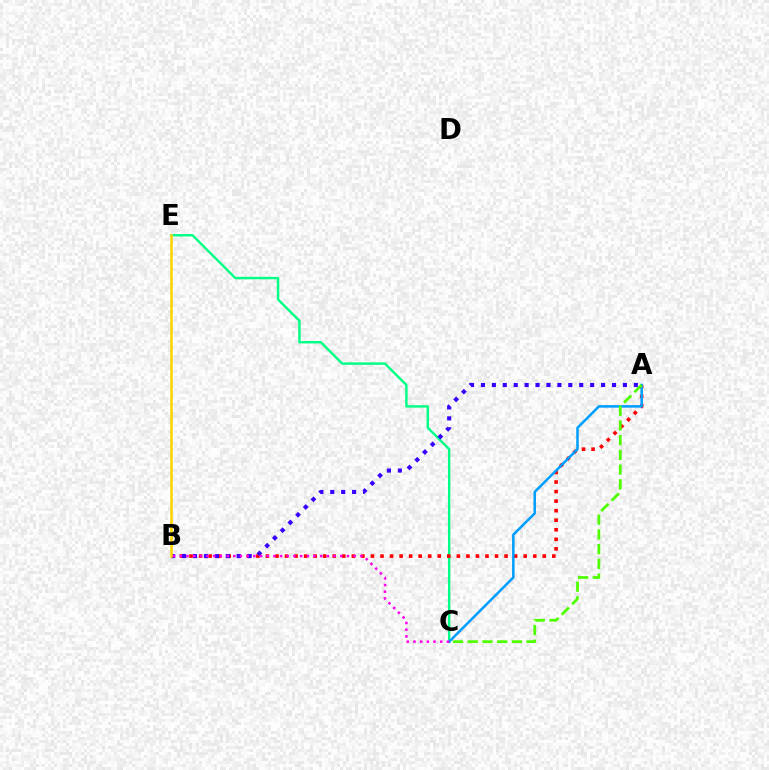{('C', 'E'): [{'color': '#00ff86', 'line_style': 'solid', 'thickness': 1.74}], ('A', 'B'): [{'color': '#ff0000', 'line_style': 'dotted', 'thickness': 2.59}, {'color': '#3700ff', 'line_style': 'dotted', 'thickness': 2.97}], ('A', 'C'): [{'color': '#009eff', 'line_style': 'solid', 'thickness': 1.82}, {'color': '#4fff00', 'line_style': 'dashed', 'thickness': 2.0}], ('B', 'E'): [{'color': '#ffd500', 'line_style': 'solid', 'thickness': 1.88}], ('B', 'C'): [{'color': '#ff00ed', 'line_style': 'dotted', 'thickness': 1.82}]}